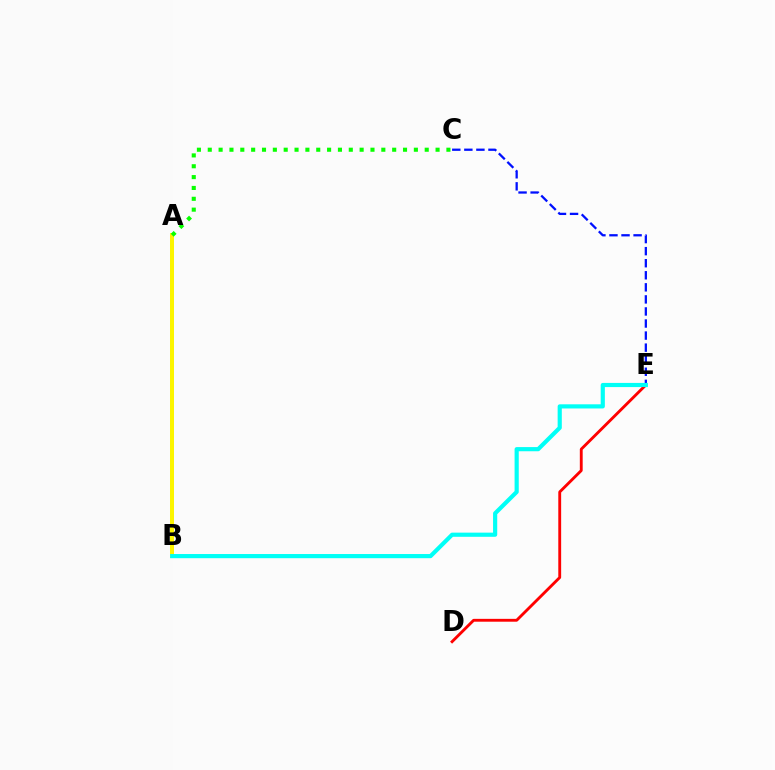{('A', 'B'): [{'color': '#ee00ff', 'line_style': 'dashed', 'thickness': 1.61}, {'color': '#fcf500', 'line_style': 'solid', 'thickness': 2.87}], ('C', 'E'): [{'color': '#0010ff', 'line_style': 'dashed', 'thickness': 1.64}], ('D', 'E'): [{'color': '#ff0000', 'line_style': 'solid', 'thickness': 2.05}], ('B', 'E'): [{'color': '#00fff6', 'line_style': 'solid', 'thickness': 3.0}], ('A', 'C'): [{'color': '#08ff00', 'line_style': 'dotted', 'thickness': 2.95}]}